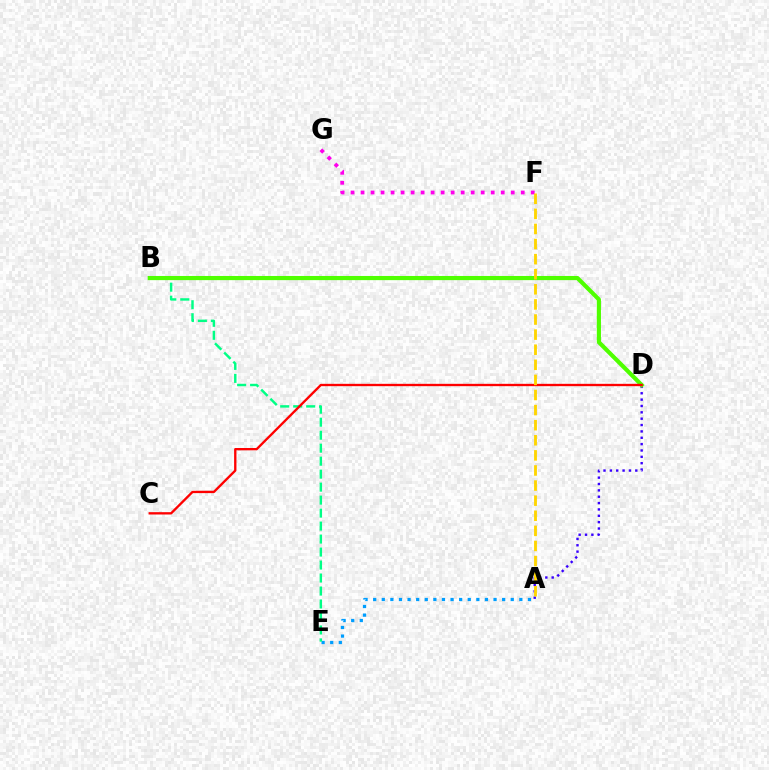{('A', 'D'): [{'color': '#3700ff', 'line_style': 'dotted', 'thickness': 1.73}], ('A', 'E'): [{'color': '#009eff', 'line_style': 'dotted', 'thickness': 2.34}], ('B', 'E'): [{'color': '#00ff86', 'line_style': 'dashed', 'thickness': 1.76}], ('B', 'D'): [{'color': '#4fff00', 'line_style': 'solid', 'thickness': 2.99}], ('C', 'D'): [{'color': '#ff0000', 'line_style': 'solid', 'thickness': 1.68}], ('F', 'G'): [{'color': '#ff00ed', 'line_style': 'dotted', 'thickness': 2.72}], ('A', 'F'): [{'color': '#ffd500', 'line_style': 'dashed', 'thickness': 2.05}]}